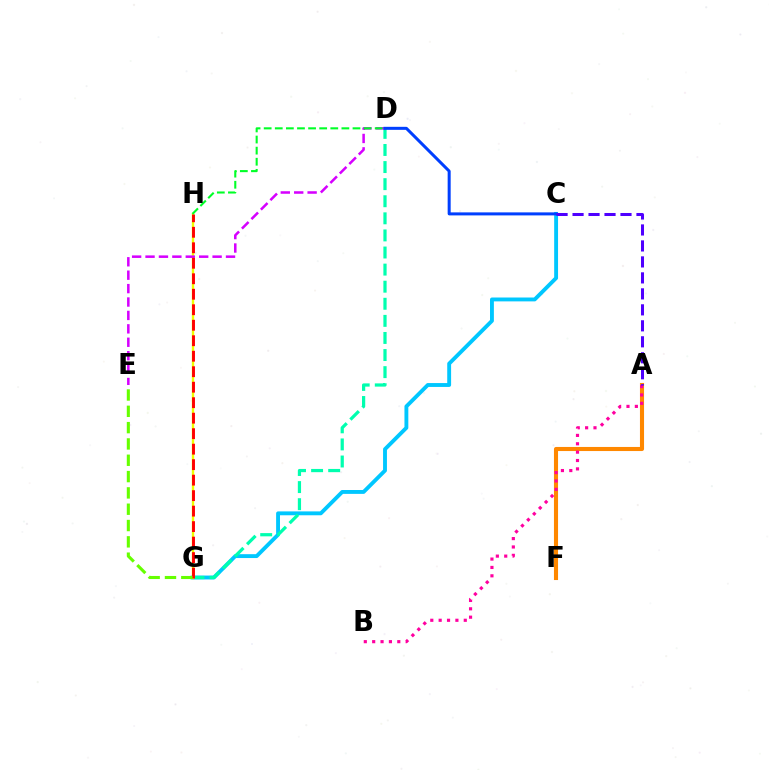{('C', 'G'): [{'color': '#00c7ff', 'line_style': 'solid', 'thickness': 2.79}], ('D', 'G'): [{'color': '#00ffaf', 'line_style': 'dashed', 'thickness': 2.32}], ('G', 'H'): [{'color': '#eeff00', 'line_style': 'solid', 'thickness': 1.72}, {'color': '#ff0000', 'line_style': 'dashed', 'thickness': 2.1}], ('D', 'E'): [{'color': '#d600ff', 'line_style': 'dashed', 'thickness': 1.82}], ('A', 'F'): [{'color': '#ff8800', 'line_style': 'solid', 'thickness': 2.94}], ('C', 'D'): [{'color': '#003fff', 'line_style': 'solid', 'thickness': 2.17}], ('A', 'B'): [{'color': '#ff00a0', 'line_style': 'dotted', 'thickness': 2.27}], ('A', 'C'): [{'color': '#4f00ff', 'line_style': 'dashed', 'thickness': 2.17}], ('D', 'H'): [{'color': '#00ff27', 'line_style': 'dashed', 'thickness': 1.51}], ('E', 'G'): [{'color': '#66ff00', 'line_style': 'dashed', 'thickness': 2.22}]}